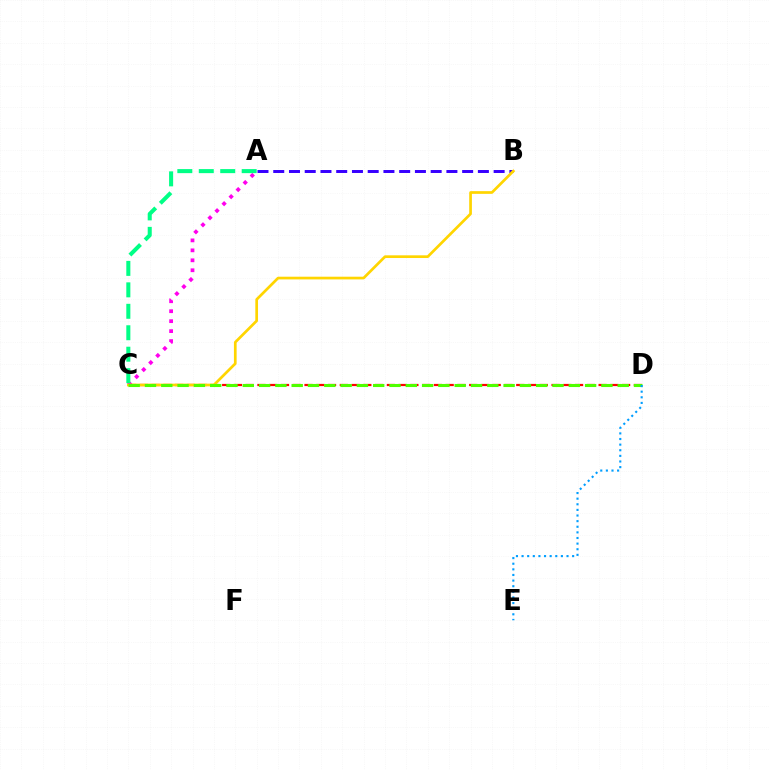{('C', 'D'): [{'color': '#ff0000', 'line_style': 'dashed', 'thickness': 1.6}, {'color': '#4fff00', 'line_style': 'dashed', 'thickness': 2.21}], ('A', 'C'): [{'color': '#ff00ed', 'line_style': 'dotted', 'thickness': 2.71}, {'color': '#00ff86', 'line_style': 'dashed', 'thickness': 2.91}], ('A', 'B'): [{'color': '#3700ff', 'line_style': 'dashed', 'thickness': 2.14}], ('B', 'C'): [{'color': '#ffd500', 'line_style': 'solid', 'thickness': 1.94}], ('D', 'E'): [{'color': '#009eff', 'line_style': 'dotted', 'thickness': 1.53}]}